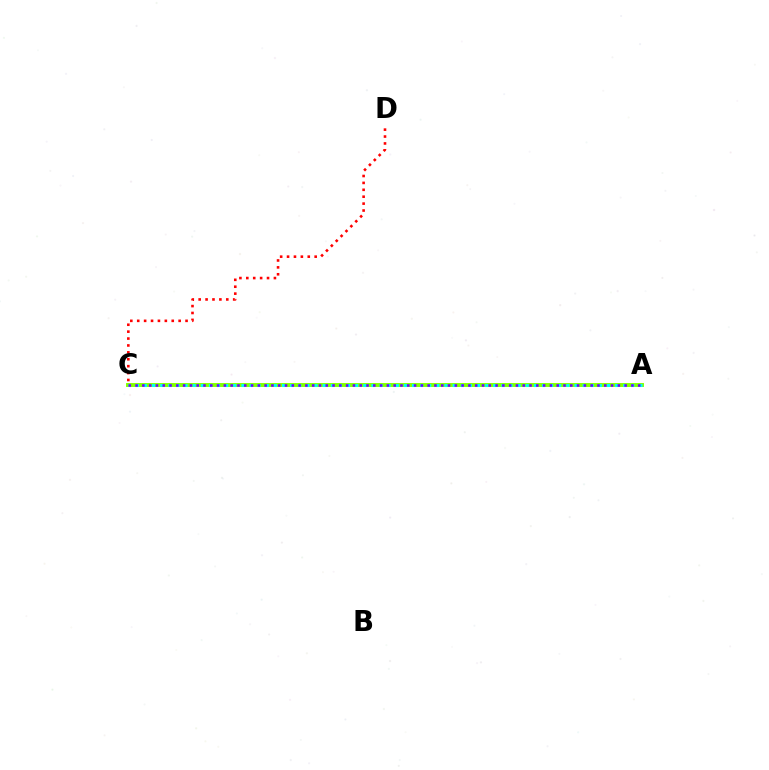{('A', 'C'): [{'color': '#84ff00', 'line_style': 'solid', 'thickness': 2.83}, {'color': '#00fff6', 'line_style': 'dotted', 'thickness': 2.21}, {'color': '#7200ff', 'line_style': 'dotted', 'thickness': 1.85}], ('C', 'D'): [{'color': '#ff0000', 'line_style': 'dotted', 'thickness': 1.88}]}